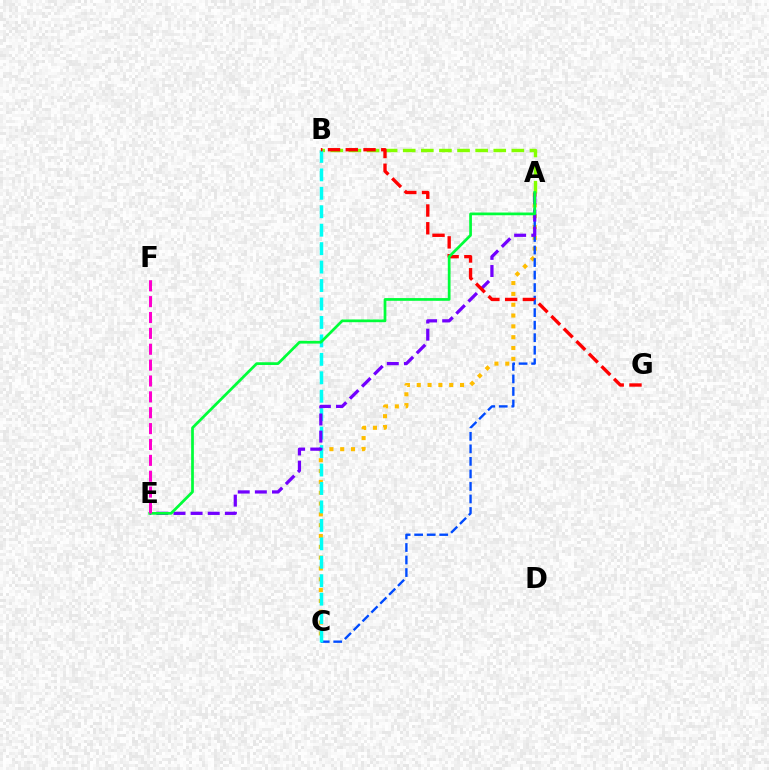{('A', 'C'): [{'color': '#ffbd00', 'line_style': 'dotted', 'thickness': 2.94}, {'color': '#004bff', 'line_style': 'dashed', 'thickness': 1.7}], ('A', 'B'): [{'color': '#84ff00', 'line_style': 'dashed', 'thickness': 2.46}], ('B', 'C'): [{'color': '#00fff6', 'line_style': 'dashed', 'thickness': 2.51}], ('A', 'E'): [{'color': '#7200ff', 'line_style': 'dashed', 'thickness': 2.33}, {'color': '#00ff39', 'line_style': 'solid', 'thickness': 1.96}], ('B', 'G'): [{'color': '#ff0000', 'line_style': 'dashed', 'thickness': 2.41}], ('E', 'F'): [{'color': '#ff00cf', 'line_style': 'dashed', 'thickness': 2.16}]}